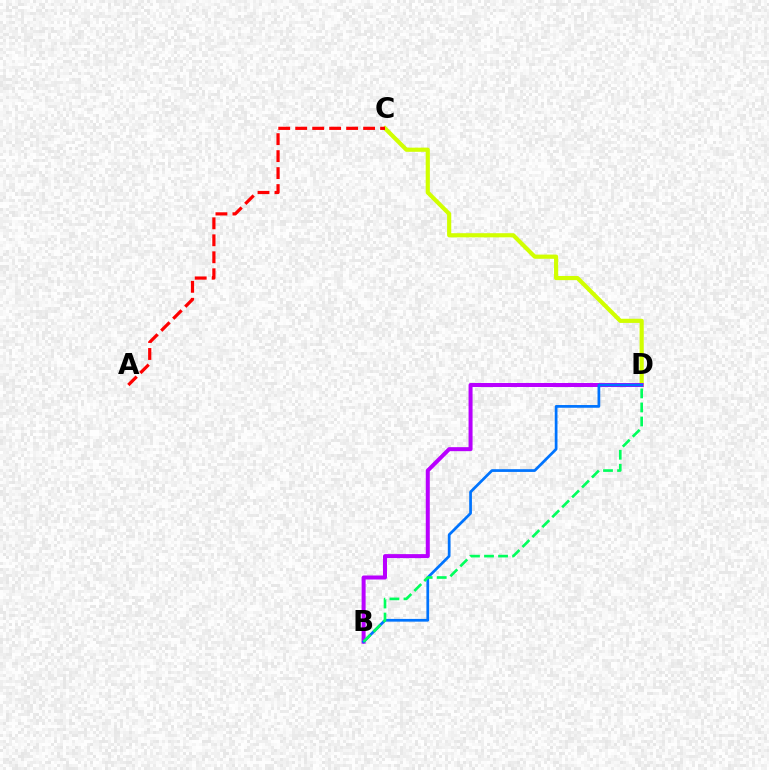{('C', 'D'): [{'color': '#d1ff00', 'line_style': 'solid', 'thickness': 2.99}], ('B', 'D'): [{'color': '#b900ff', 'line_style': 'solid', 'thickness': 2.88}, {'color': '#0074ff', 'line_style': 'solid', 'thickness': 1.97}, {'color': '#00ff5c', 'line_style': 'dashed', 'thickness': 1.91}], ('A', 'C'): [{'color': '#ff0000', 'line_style': 'dashed', 'thickness': 2.31}]}